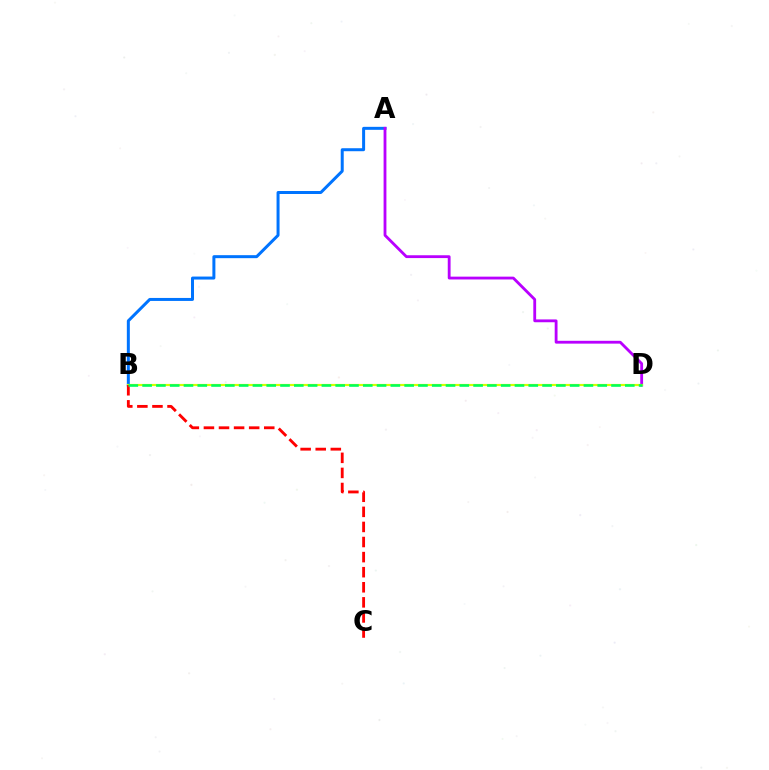{('A', 'B'): [{'color': '#0074ff', 'line_style': 'solid', 'thickness': 2.16}], ('A', 'D'): [{'color': '#b900ff', 'line_style': 'solid', 'thickness': 2.03}], ('B', 'D'): [{'color': '#d1ff00', 'line_style': 'solid', 'thickness': 1.56}, {'color': '#00ff5c', 'line_style': 'dashed', 'thickness': 1.87}], ('B', 'C'): [{'color': '#ff0000', 'line_style': 'dashed', 'thickness': 2.05}]}